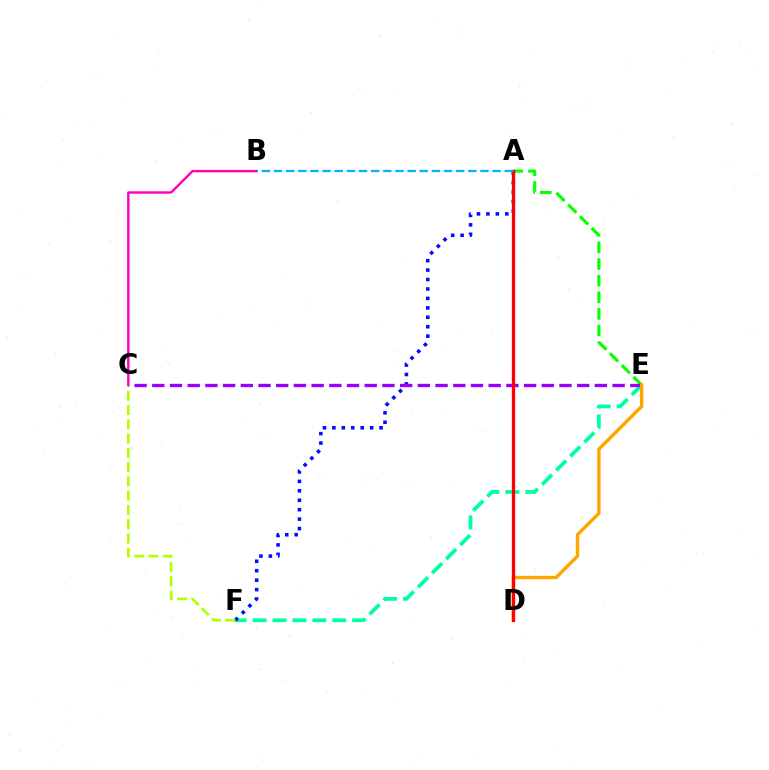{('E', 'F'): [{'color': '#00ff9d', 'line_style': 'dashed', 'thickness': 2.7}], ('A', 'F'): [{'color': '#0010ff', 'line_style': 'dotted', 'thickness': 2.56}], ('A', 'E'): [{'color': '#08ff00', 'line_style': 'dashed', 'thickness': 2.26}], ('C', 'E'): [{'color': '#9b00ff', 'line_style': 'dashed', 'thickness': 2.41}], ('D', 'E'): [{'color': '#ffa500', 'line_style': 'solid', 'thickness': 2.43}], ('C', 'F'): [{'color': '#b3ff00', 'line_style': 'dashed', 'thickness': 1.94}], ('B', 'C'): [{'color': '#ff00bd', 'line_style': 'solid', 'thickness': 1.74}], ('A', 'D'): [{'color': '#ff0000', 'line_style': 'solid', 'thickness': 2.37}], ('A', 'B'): [{'color': '#00b5ff', 'line_style': 'dashed', 'thickness': 1.65}]}